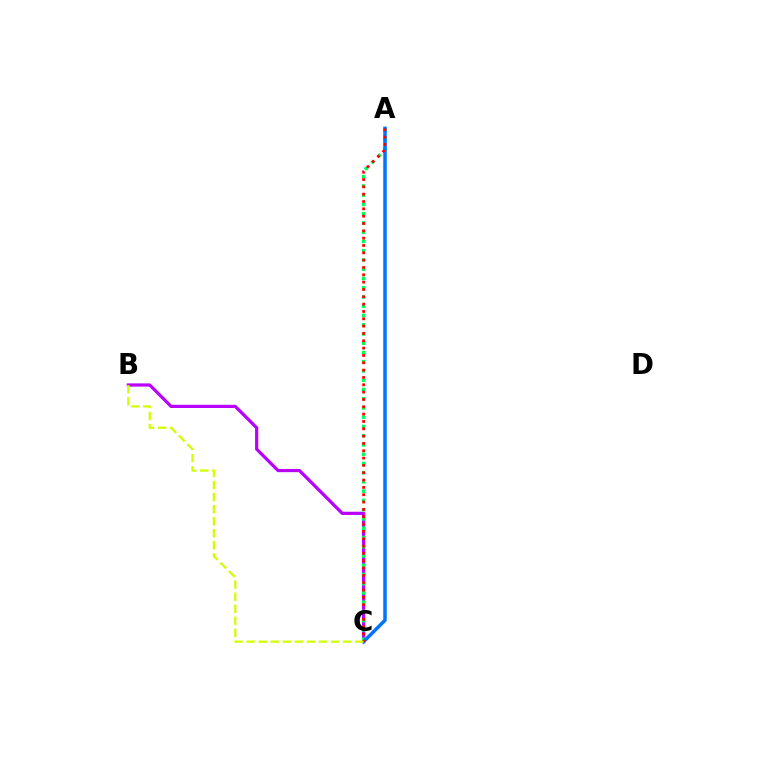{('B', 'C'): [{'color': '#b900ff', 'line_style': 'solid', 'thickness': 2.31}, {'color': '#d1ff00', 'line_style': 'dashed', 'thickness': 1.64}], ('A', 'C'): [{'color': '#00ff5c', 'line_style': 'dotted', 'thickness': 2.51}, {'color': '#0074ff', 'line_style': 'solid', 'thickness': 2.51}, {'color': '#ff0000', 'line_style': 'dotted', 'thickness': 1.99}]}